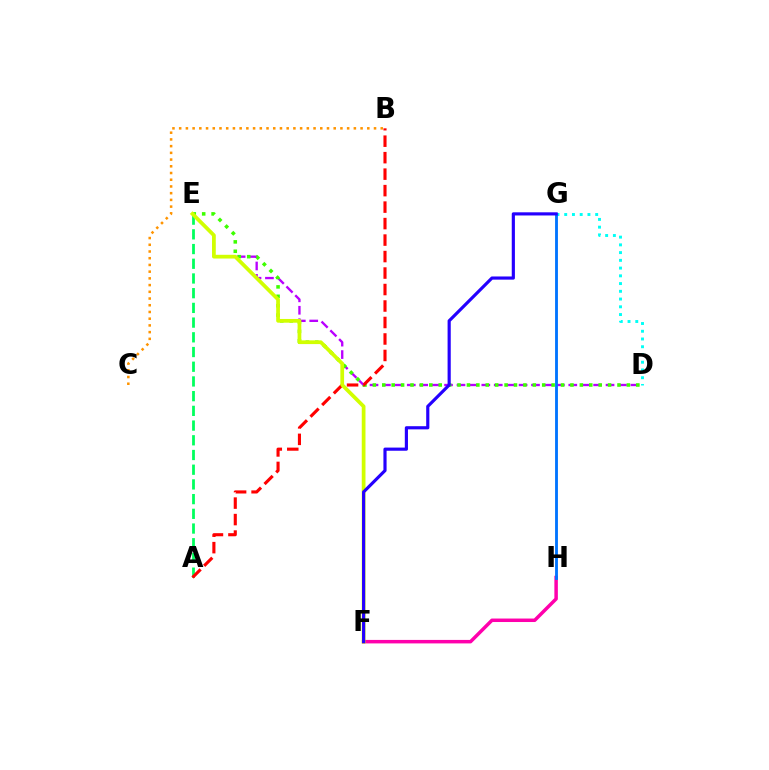{('D', 'G'): [{'color': '#00fff6', 'line_style': 'dotted', 'thickness': 2.1}], ('B', 'C'): [{'color': '#ff9400', 'line_style': 'dotted', 'thickness': 1.83}], ('A', 'E'): [{'color': '#00ff5c', 'line_style': 'dashed', 'thickness': 2.0}], ('F', 'H'): [{'color': '#ff00ac', 'line_style': 'solid', 'thickness': 2.51}], ('D', 'E'): [{'color': '#b900ff', 'line_style': 'dashed', 'thickness': 1.69}, {'color': '#3dff00', 'line_style': 'dotted', 'thickness': 2.56}], ('G', 'H'): [{'color': '#0074ff', 'line_style': 'solid', 'thickness': 2.06}], ('A', 'B'): [{'color': '#ff0000', 'line_style': 'dashed', 'thickness': 2.24}], ('E', 'F'): [{'color': '#d1ff00', 'line_style': 'solid', 'thickness': 2.69}], ('F', 'G'): [{'color': '#2500ff', 'line_style': 'solid', 'thickness': 2.28}]}